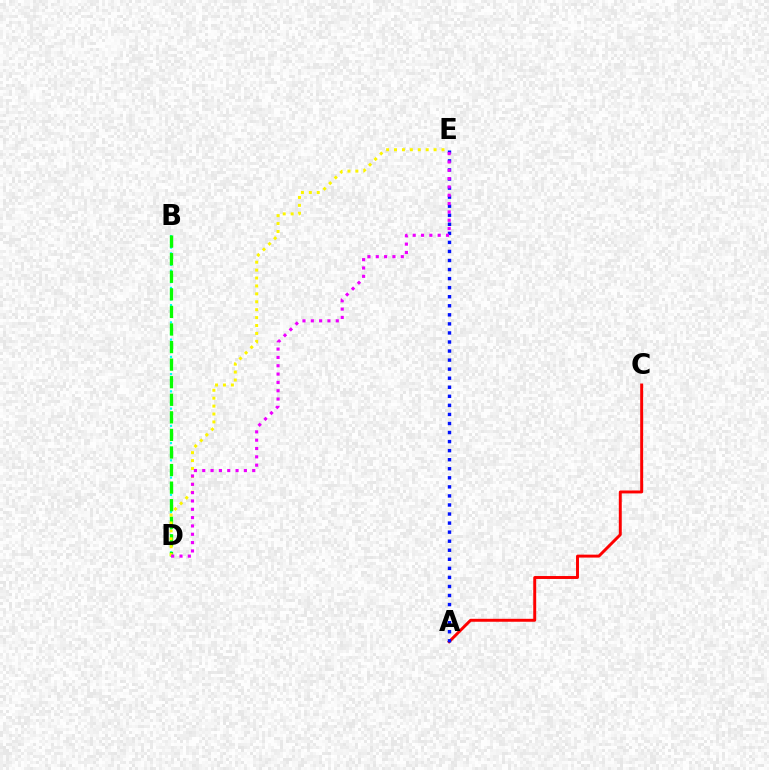{('A', 'C'): [{'color': '#ff0000', 'line_style': 'solid', 'thickness': 2.12}], ('B', 'D'): [{'color': '#00fff6', 'line_style': 'dotted', 'thickness': 1.56}, {'color': '#08ff00', 'line_style': 'dashed', 'thickness': 2.39}], ('A', 'E'): [{'color': '#0010ff', 'line_style': 'dotted', 'thickness': 2.46}], ('D', 'E'): [{'color': '#fcf500', 'line_style': 'dotted', 'thickness': 2.15}, {'color': '#ee00ff', 'line_style': 'dotted', 'thickness': 2.26}]}